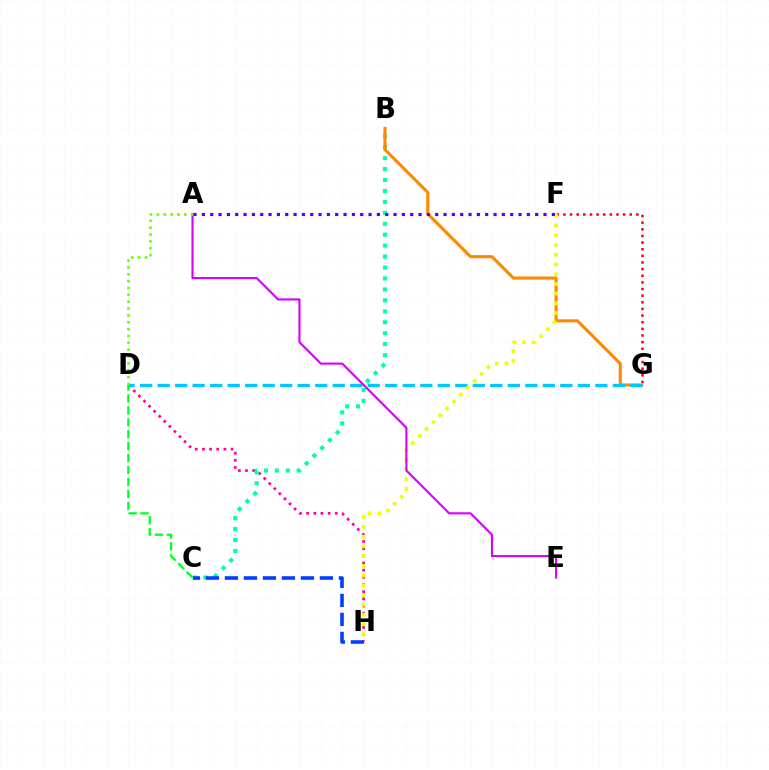{('D', 'H'): [{'color': '#ff00a0', 'line_style': 'dotted', 'thickness': 1.95}], ('F', 'G'): [{'color': '#ff0000', 'line_style': 'dotted', 'thickness': 1.8}], ('B', 'C'): [{'color': '#00ffaf', 'line_style': 'dotted', 'thickness': 2.97}], ('B', 'G'): [{'color': '#ff8800', 'line_style': 'solid', 'thickness': 2.22}], ('D', 'G'): [{'color': '#00c7ff', 'line_style': 'dashed', 'thickness': 2.38}], ('F', 'H'): [{'color': '#eeff00', 'line_style': 'dotted', 'thickness': 2.65}], ('C', 'D'): [{'color': '#00ff27', 'line_style': 'dashed', 'thickness': 1.62}], ('A', 'E'): [{'color': '#d600ff', 'line_style': 'solid', 'thickness': 1.53}], ('A', 'D'): [{'color': '#66ff00', 'line_style': 'dotted', 'thickness': 1.86}], ('C', 'H'): [{'color': '#003fff', 'line_style': 'dashed', 'thickness': 2.58}], ('A', 'F'): [{'color': '#4f00ff', 'line_style': 'dotted', 'thickness': 2.26}]}